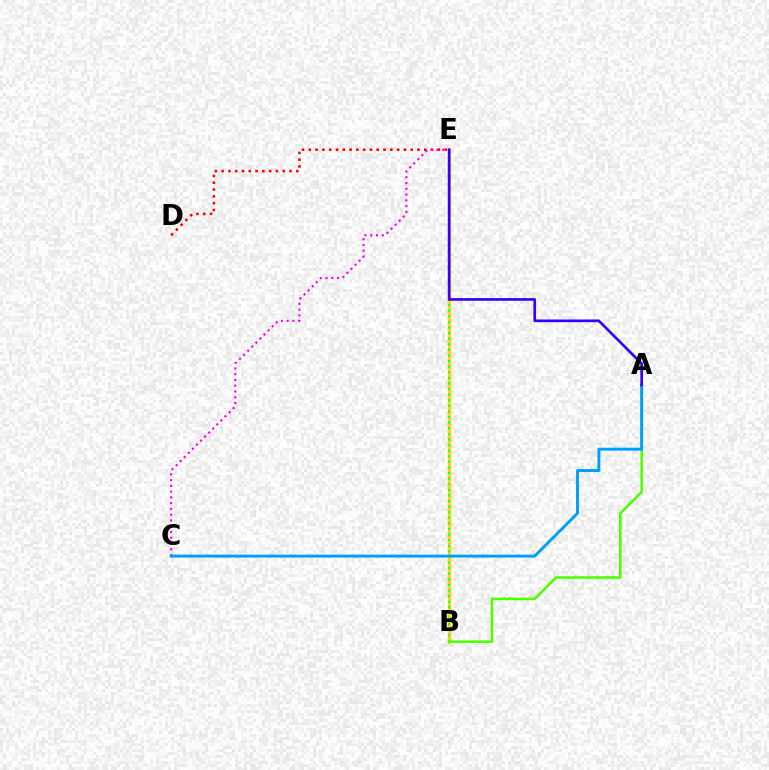{('B', 'E'): [{'color': '#ffd500', 'line_style': 'solid', 'thickness': 2.44}, {'color': '#00ff86', 'line_style': 'dotted', 'thickness': 1.52}], ('D', 'E'): [{'color': '#ff0000', 'line_style': 'dotted', 'thickness': 1.84}], ('C', 'E'): [{'color': '#ff00ed', 'line_style': 'dotted', 'thickness': 1.57}], ('A', 'B'): [{'color': '#4fff00', 'line_style': 'solid', 'thickness': 1.84}], ('A', 'C'): [{'color': '#009eff', 'line_style': 'solid', 'thickness': 2.1}], ('A', 'E'): [{'color': '#3700ff', 'line_style': 'solid', 'thickness': 1.93}]}